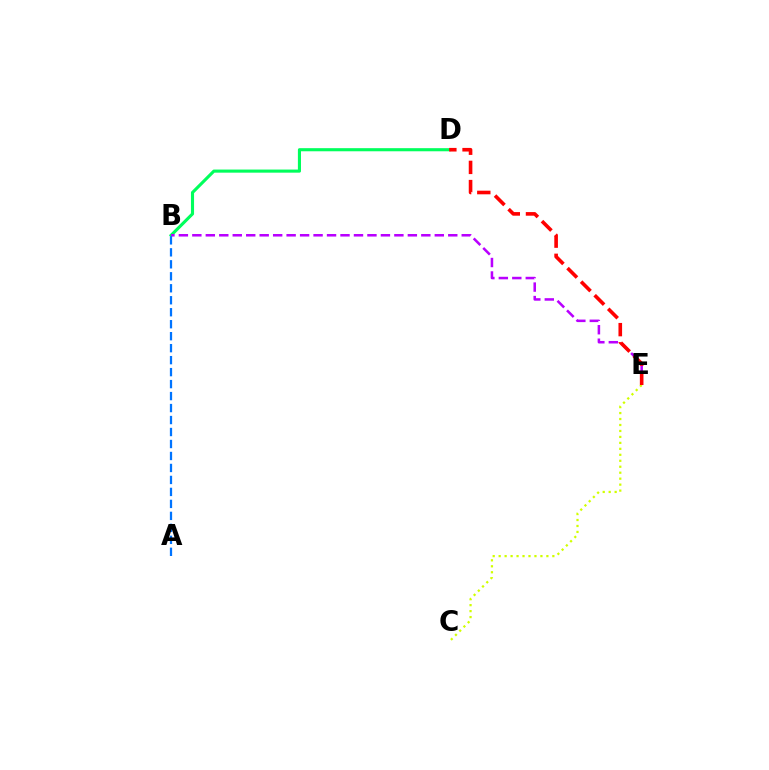{('B', 'D'): [{'color': '#00ff5c', 'line_style': 'solid', 'thickness': 2.24}], ('B', 'E'): [{'color': '#b900ff', 'line_style': 'dashed', 'thickness': 1.83}], ('C', 'E'): [{'color': '#d1ff00', 'line_style': 'dotted', 'thickness': 1.62}], ('A', 'B'): [{'color': '#0074ff', 'line_style': 'dashed', 'thickness': 1.63}], ('D', 'E'): [{'color': '#ff0000', 'line_style': 'dashed', 'thickness': 2.61}]}